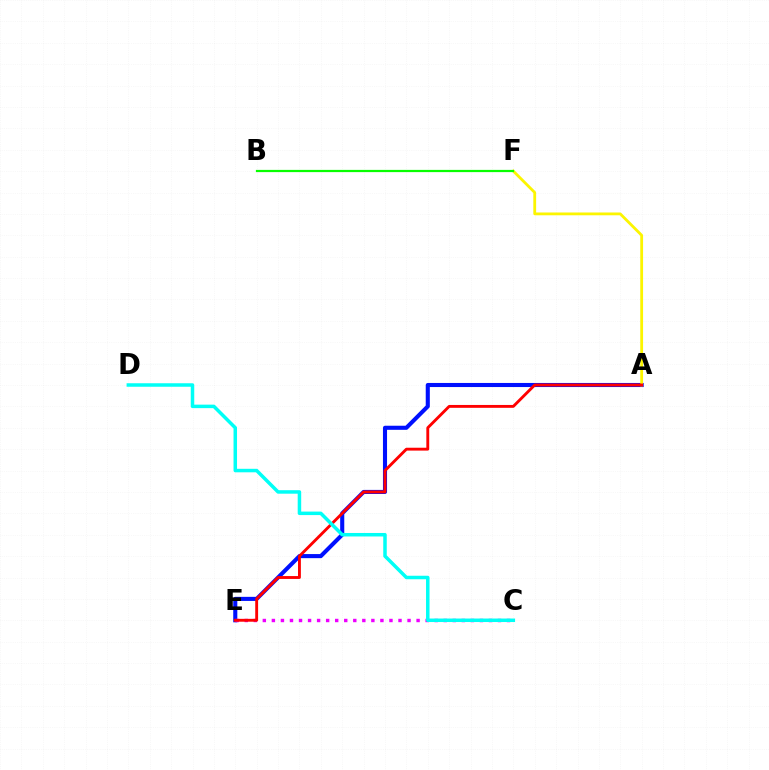{('A', 'E'): [{'color': '#0010ff', 'line_style': 'solid', 'thickness': 2.94}, {'color': '#ff0000', 'line_style': 'solid', 'thickness': 2.07}], ('C', 'E'): [{'color': '#ee00ff', 'line_style': 'dotted', 'thickness': 2.46}], ('A', 'F'): [{'color': '#fcf500', 'line_style': 'solid', 'thickness': 2.02}], ('B', 'F'): [{'color': '#08ff00', 'line_style': 'solid', 'thickness': 1.6}], ('C', 'D'): [{'color': '#00fff6', 'line_style': 'solid', 'thickness': 2.52}]}